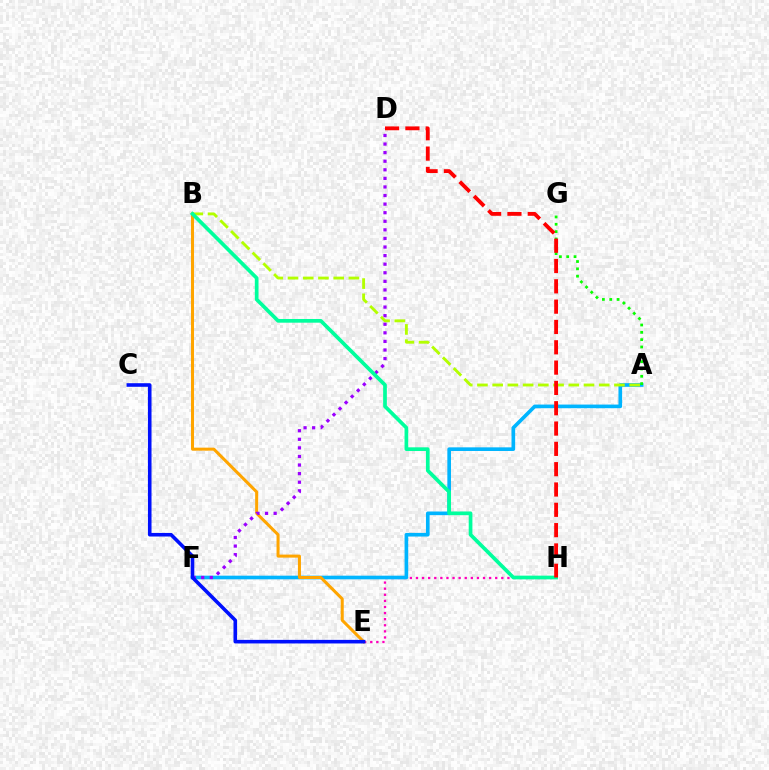{('E', 'H'): [{'color': '#ff00bd', 'line_style': 'dotted', 'thickness': 1.66}], ('A', 'F'): [{'color': '#00b5ff', 'line_style': 'solid', 'thickness': 2.62}], ('B', 'E'): [{'color': '#ffa500', 'line_style': 'solid', 'thickness': 2.18}], ('D', 'F'): [{'color': '#9b00ff', 'line_style': 'dotted', 'thickness': 2.33}], ('A', 'B'): [{'color': '#b3ff00', 'line_style': 'dashed', 'thickness': 2.07}], ('A', 'G'): [{'color': '#08ff00', 'line_style': 'dotted', 'thickness': 1.99}], ('C', 'E'): [{'color': '#0010ff', 'line_style': 'solid', 'thickness': 2.58}], ('B', 'H'): [{'color': '#00ff9d', 'line_style': 'solid', 'thickness': 2.66}], ('D', 'H'): [{'color': '#ff0000', 'line_style': 'dashed', 'thickness': 2.76}]}